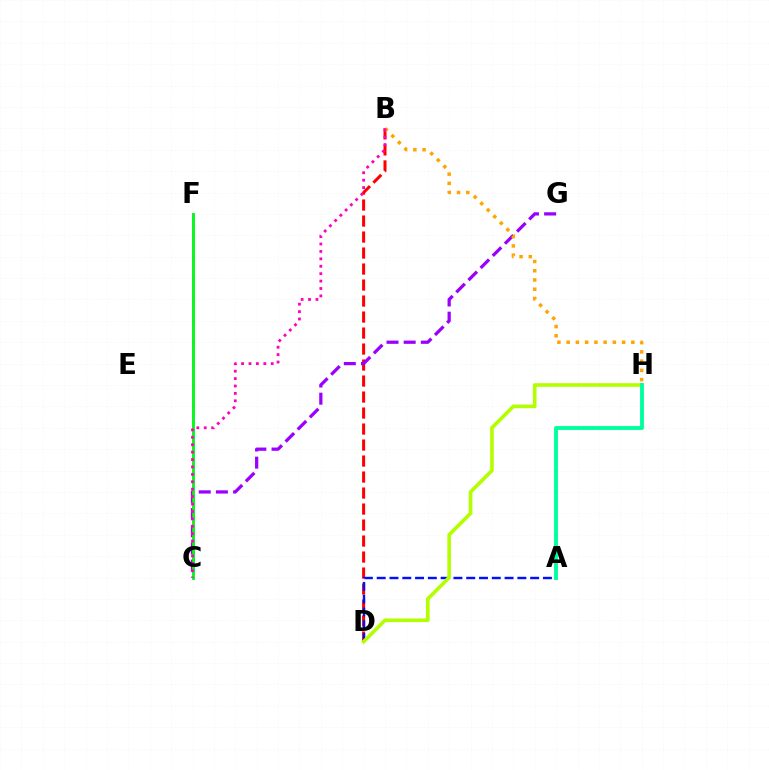{('B', 'D'): [{'color': '#ff0000', 'line_style': 'dashed', 'thickness': 2.17}], ('C', 'F'): [{'color': '#00b5ff', 'line_style': 'solid', 'thickness': 1.91}, {'color': '#08ff00', 'line_style': 'solid', 'thickness': 1.85}], ('C', 'G'): [{'color': '#9b00ff', 'line_style': 'dashed', 'thickness': 2.33}], ('A', 'D'): [{'color': '#0010ff', 'line_style': 'dashed', 'thickness': 1.74}], ('D', 'H'): [{'color': '#b3ff00', 'line_style': 'solid', 'thickness': 2.61}], ('B', 'H'): [{'color': '#ffa500', 'line_style': 'dotted', 'thickness': 2.51}], ('B', 'C'): [{'color': '#ff00bd', 'line_style': 'dotted', 'thickness': 2.01}], ('A', 'H'): [{'color': '#00ff9d', 'line_style': 'solid', 'thickness': 2.79}]}